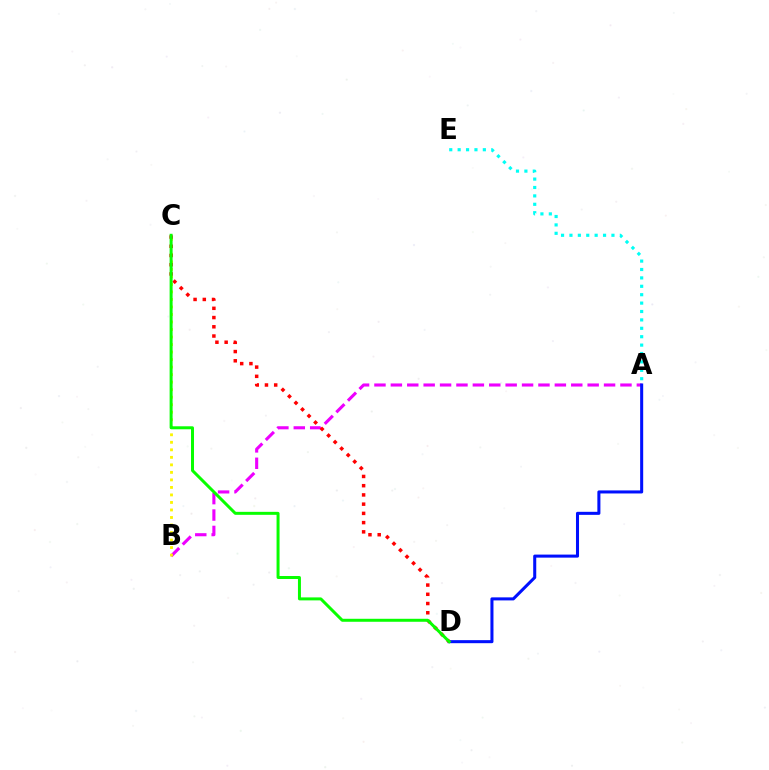{('A', 'B'): [{'color': '#ee00ff', 'line_style': 'dashed', 'thickness': 2.23}], ('B', 'C'): [{'color': '#fcf500', 'line_style': 'dotted', 'thickness': 2.04}], ('A', 'D'): [{'color': '#0010ff', 'line_style': 'solid', 'thickness': 2.19}], ('C', 'D'): [{'color': '#ff0000', 'line_style': 'dotted', 'thickness': 2.51}, {'color': '#08ff00', 'line_style': 'solid', 'thickness': 2.15}], ('A', 'E'): [{'color': '#00fff6', 'line_style': 'dotted', 'thickness': 2.28}]}